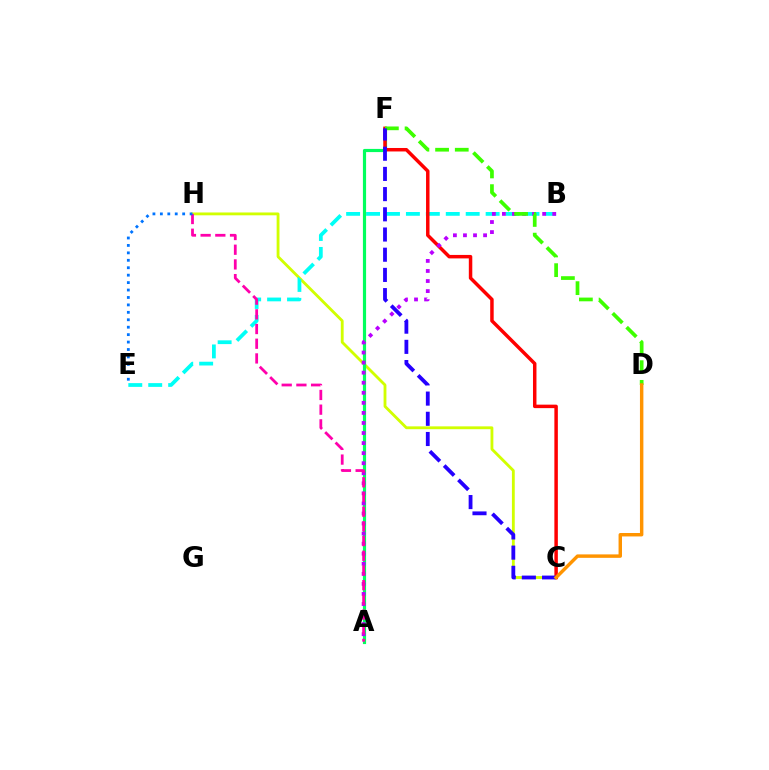{('C', 'H'): [{'color': '#d1ff00', 'line_style': 'solid', 'thickness': 2.04}], ('B', 'E'): [{'color': '#00fff6', 'line_style': 'dashed', 'thickness': 2.71}], ('A', 'F'): [{'color': '#00ff5c', 'line_style': 'solid', 'thickness': 2.28}], ('C', 'F'): [{'color': '#ff0000', 'line_style': 'solid', 'thickness': 2.5}, {'color': '#2500ff', 'line_style': 'dashed', 'thickness': 2.74}], ('A', 'B'): [{'color': '#b900ff', 'line_style': 'dotted', 'thickness': 2.73}], ('D', 'F'): [{'color': '#3dff00', 'line_style': 'dashed', 'thickness': 2.67}], ('A', 'H'): [{'color': '#ff00ac', 'line_style': 'dashed', 'thickness': 2.0}], ('E', 'H'): [{'color': '#0074ff', 'line_style': 'dotted', 'thickness': 2.02}], ('C', 'D'): [{'color': '#ff9400', 'line_style': 'solid', 'thickness': 2.48}]}